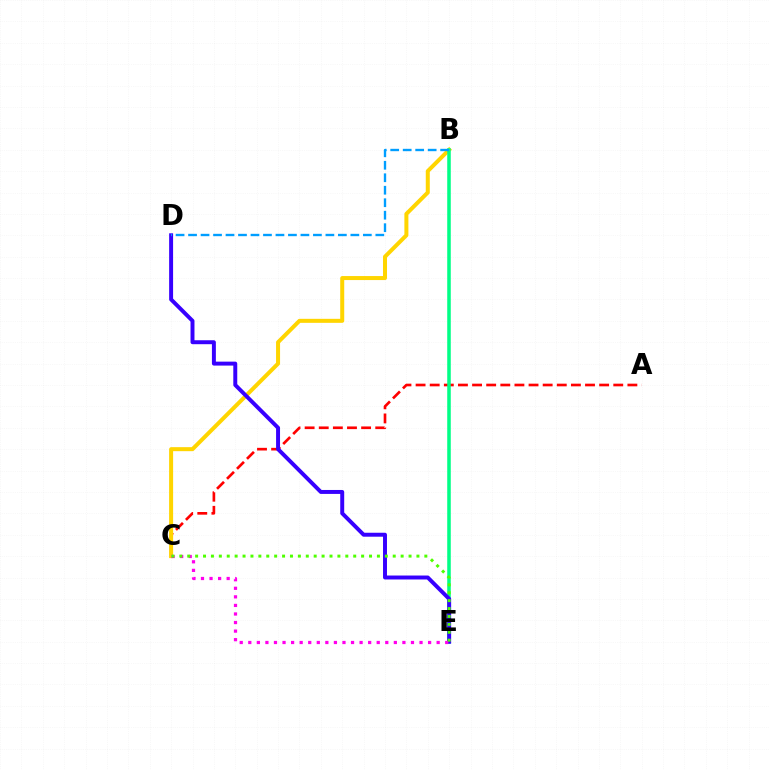{('A', 'C'): [{'color': '#ff0000', 'line_style': 'dashed', 'thickness': 1.92}], ('B', 'C'): [{'color': '#ffd500', 'line_style': 'solid', 'thickness': 2.89}], ('B', 'E'): [{'color': '#00ff86', 'line_style': 'solid', 'thickness': 2.55}], ('D', 'E'): [{'color': '#3700ff', 'line_style': 'solid', 'thickness': 2.84}], ('C', 'E'): [{'color': '#ff00ed', 'line_style': 'dotted', 'thickness': 2.33}, {'color': '#4fff00', 'line_style': 'dotted', 'thickness': 2.15}], ('B', 'D'): [{'color': '#009eff', 'line_style': 'dashed', 'thickness': 1.7}]}